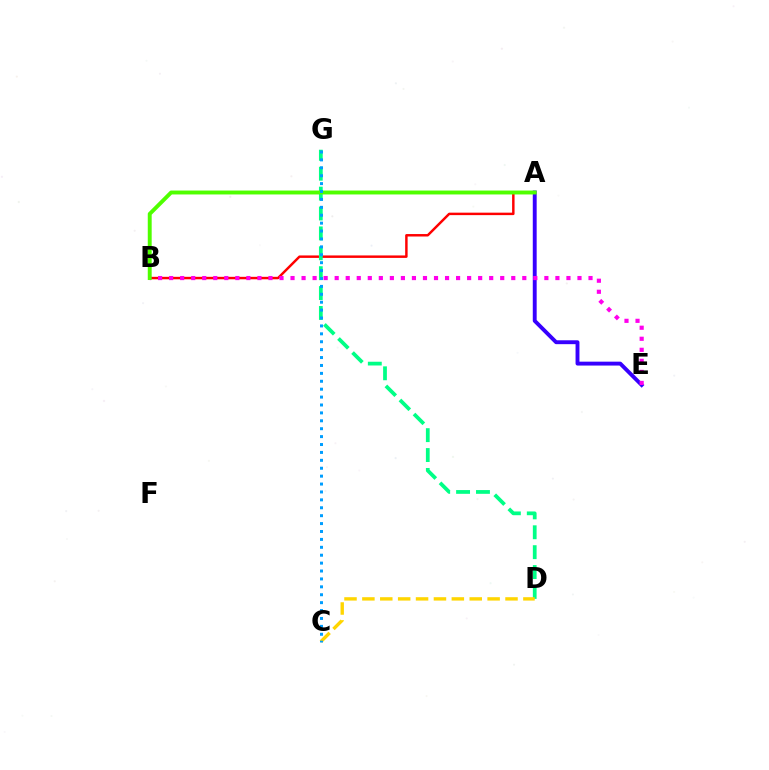{('A', 'E'): [{'color': '#3700ff', 'line_style': 'solid', 'thickness': 2.8}], ('A', 'B'): [{'color': '#ff0000', 'line_style': 'solid', 'thickness': 1.77}, {'color': '#4fff00', 'line_style': 'solid', 'thickness': 2.82}], ('D', 'G'): [{'color': '#00ff86', 'line_style': 'dashed', 'thickness': 2.7}], ('C', 'D'): [{'color': '#ffd500', 'line_style': 'dashed', 'thickness': 2.43}], ('B', 'E'): [{'color': '#ff00ed', 'line_style': 'dotted', 'thickness': 3.0}], ('C', 'G'): [{'color': '#009eff', 'line_style': 'dotted', 'thickness': 2.15}]}